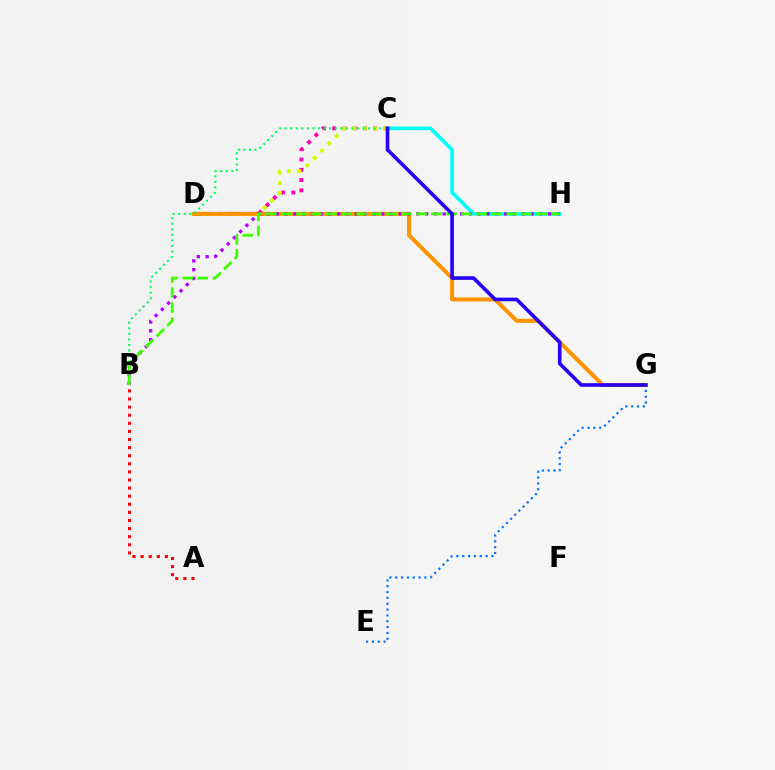{('C', 'D'): [{'color': '#ff00ac', 'line_style': 'dotted', 'thickness': 2.79}, {'color': '#d1ff00', 'line_style': 'dotted', 'thickness': 2.82}], ('D', 'G'): [{'color': '#ff9400', 'line_style': 'solid', 'thickness': 2.9}], ('B', 'C'): [{'color': '#00ff5c', 'line_style': 'dotted', 'thickness': 1.51}], ('A', 'B'): [{'color': '#ff0000', 'line_style': 'dotted', 'thickness': 2.2}], ('C', 'H'): [{'color': '#00fff6', 'line_style': 'solid', 'thickness': 2.62}], ('B', 'H'): [{'color': '#b900ff', 'line_style': 'dotted', 'thickness': 2.39}, {'color': '#3dff00', 'line_style': 'dashed', 'thickness': 2.04}], ('E', 'G'): [{'color': '#0074ff', 'line_style': 'dotted', 'thickness': 1.58}], ('C', 'G'): [{'color': '#2500ff', 'line_style': 'solid', 'thickness': 2.6}]}